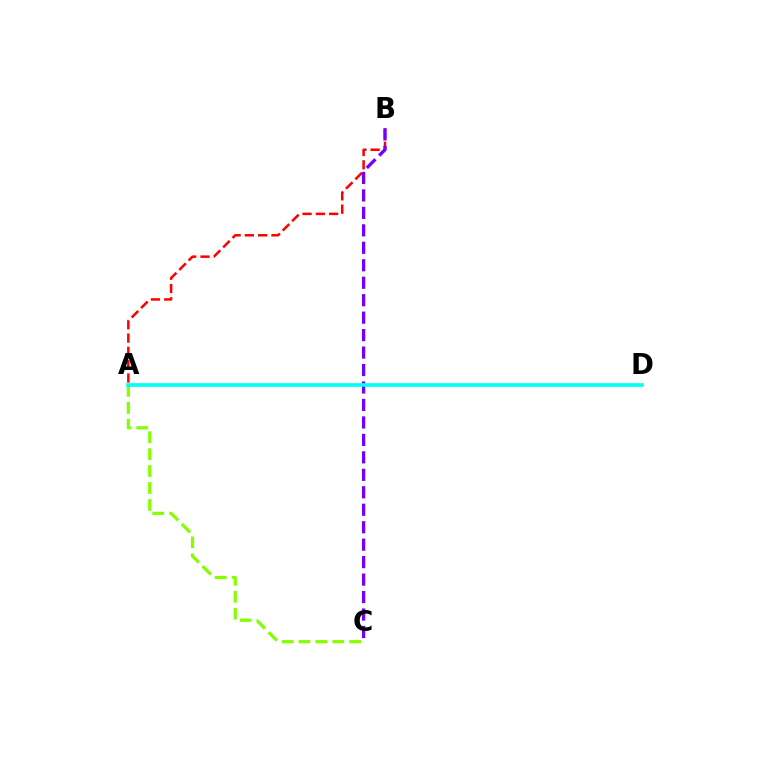{('A', 'C'): [{'color': '#84ff00', 'line_style': 'dashed', 'thickness': 2.3}], ('A', 'B'): [{'color': '#ff0000', 'line_style': 'dashed', 'thickness': 1.81}], ('B', 'C'): [{'color': '#7200ff', 'line_style': 'dashed', 'thickness': 2.37}], ('A', 'D'): [{'color': '#00fff6', 'line_style': 'solid', 'thickness': 2.64}]}